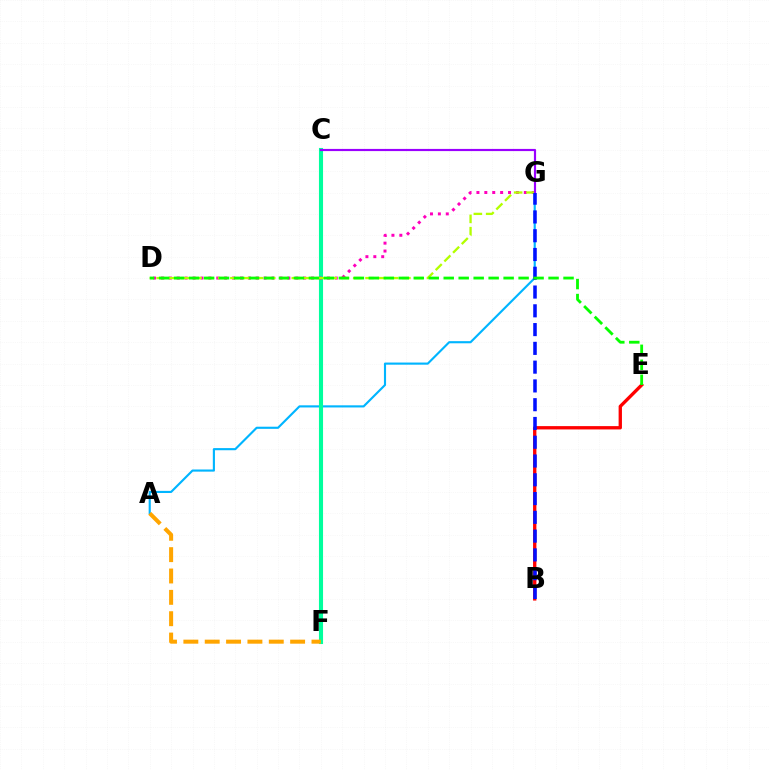{('B', 'E'): [{'color': '#ff0000', 'line_style': 'solid', 'thickness': 2.4}], ('A', 'G'): [{'color': '#00b5ff', 'line_style': 'solid', 'thickness': 1.54}], ('C', 'F'): [{'color': '#00ff9d', 'line_style': 'solid', 'thickness': 2.95}], ('D', 'G'): [{'color': '#ff00bd', 'line_style': 'dotted', 'thickness': 2.15}, {'color': '#b3ff00', 'line_style': 'dashed', 'thickness': 1.67}], ('C', 'G'): [{'color': '#9b00ff', 'line_style': 'solid', 'thickness': 1.56}], ('A', 'F'): [{'color': '#ffa500', 'line_style': 'dashed', 'thickness': 2.9}], ('B', 'G'): [{'color': '#0010ff', 'line_style': 'dashed', 'thickness': 2.55}], ('D', 'E'): [{'color': '#08ff00', 'line_style': 'dashed', 'thickness': 2.03}]}